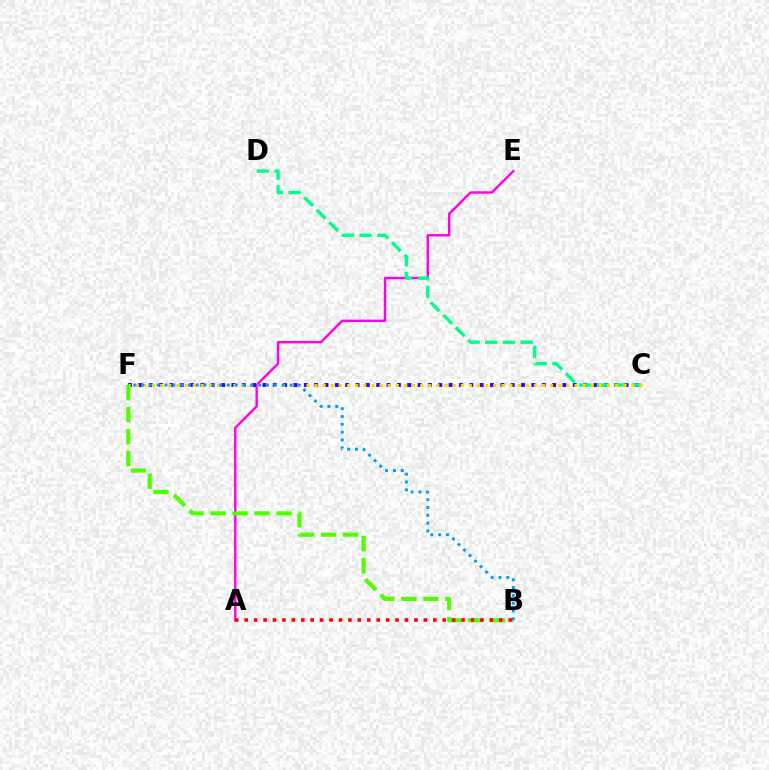{('A', 'E'): [{'color': '#ff00ed', 'line_style': 'solid', 'thickness': 1.74}], ('C', 'F'): [{'color': '#3700ff', 'line_style': 'dotted', 'thickness': 2.81}, {'color': '#ffd500', 'line_style': 'dotted', 'thickness': 2.21}], ('C', 'D'): [{'color': '#00ff86', 'line_style': 'dashed', 'thickness': 2.41}], ('B', 'F'): [{'color': '#4fff00', 'line_style': 'dashed', 'thickness': 2.99}, {'color': '#009eff', 'line_style': 'dotted', 'thickness': 2.12}], ('A', 'B'): [{'color': '#ff0000', 'line_style': 'dotted', 'thickness': 2.56}]}